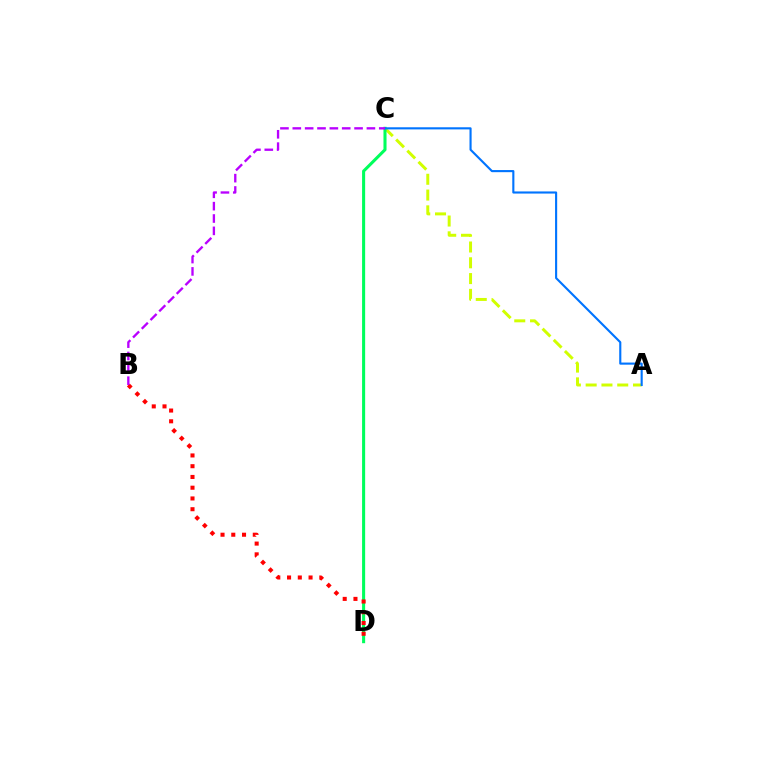{('A', 'C'): [{'color': '#d1ff00', 'line_style': 'dashed', 'thickness': 2.14}, {'color': '#0074ff', 'line_style': 'solid', 'thickness': 1.53}], ('C', 'D'): [{'color': '#00ff5c', 'line_style': 'solid', 'thickness': 2.21}], ('B', 'D'): [{'color': '#ff0000', 'line_style': 'dotted', 'thickness': 2.92}], ('B', 'C'): [{'color': '#b900ff', 'line_style': 'dashed', 'thickness': 1.68}]}